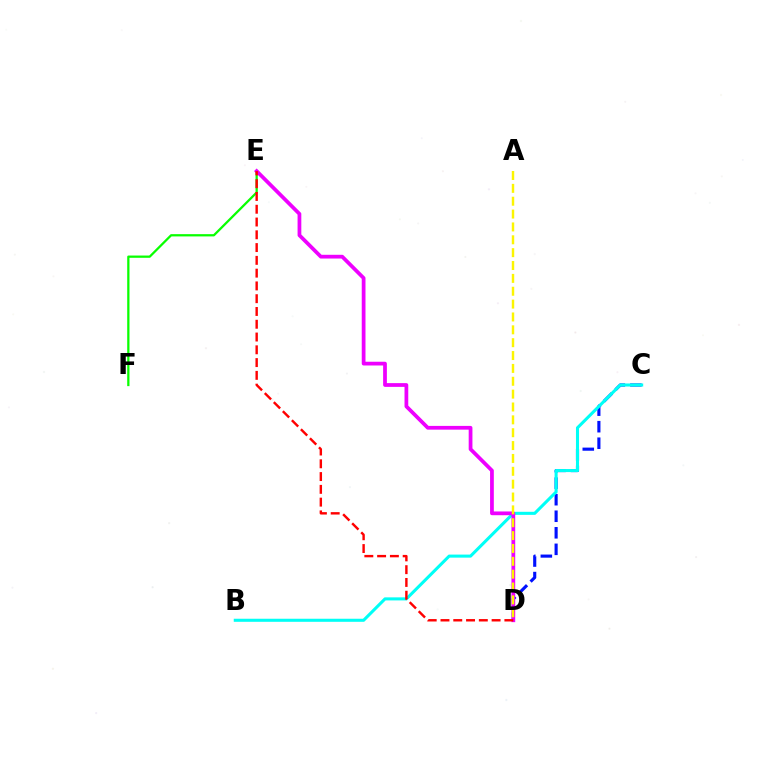{('E', 'F'): [{'color': '#08ff00', 'line_style': 'solid', 'thickness': 1.63}], ('C', 'D'): [{'color': '#0010ff', 'line_style': 'dashed', 'thickness': 2.25}], ('B', 'C'): [{'color': '#00fff6', 'line_style': 'solid', 'thickness': 2.2}], ('D', 'E'): [{'color': '#ee00ff', 'line_style': 'solid', 'thickness': 2.7}, {'color': '#ff0000', 'line_style': 'dashed', 'thickness': 1.74}], ('A', 'D'): [{'color': '#fcf500', 'line_style': 'dashed', 'thickness': 1.75}]}